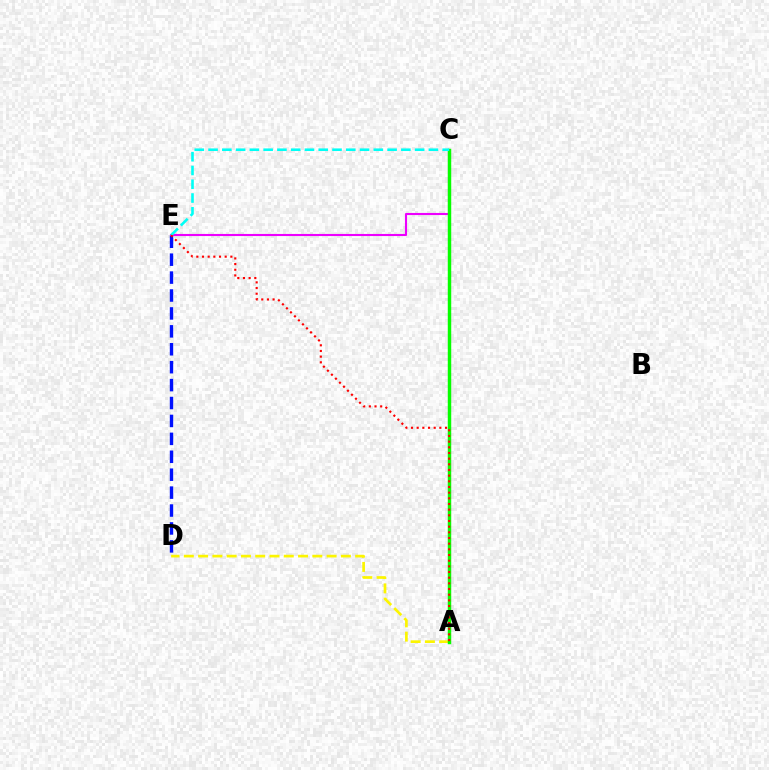{('D', 'E'): [{'color': '#0010ff', 'line_style': 'dashed', 'thickness': 2.43}], ('C', 'E'): [{'color': '#ee00ff', 'line_style': 'solid', 'thickness': 1.51}, {'color': '#00fff6', 'line_style': 'dashed', 'thickness': 1.87}], ('A', 'D'): [{'color': '#fcf500', 'line_style': 'dashed', 'thickness': 1.94}], ('A', 'C'): [{'color': '#08ff00', 'line_style': 'solid', 'thickness': 2.48}], ('A', 'E'): [{'color': '#ff0000', 'line_style': 'dotted', 'thickness': 1.54}]}